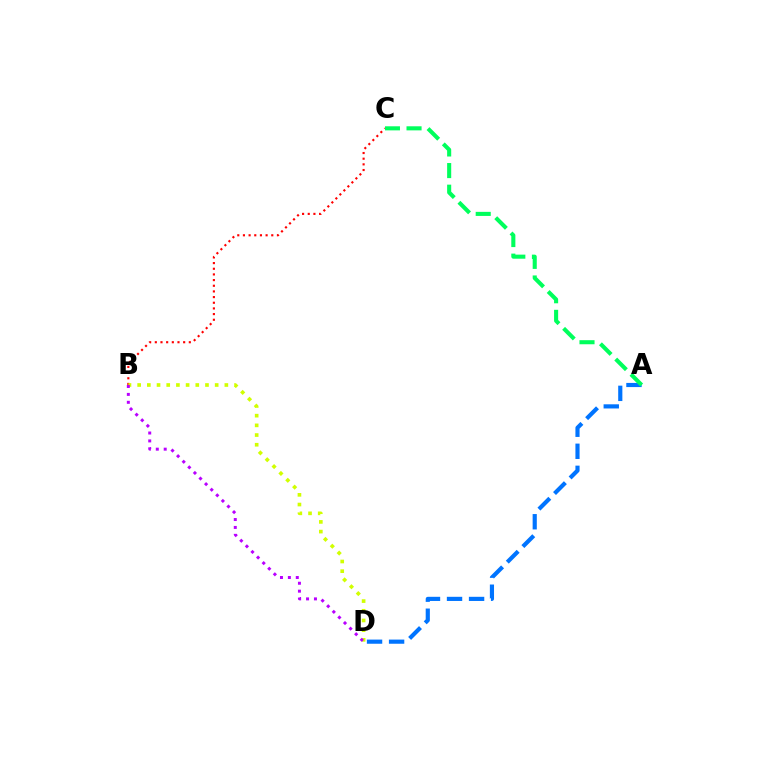{('A', 'D'): [{'color': '#0074ff', 'line_style': 'dashed', 'thickness': 2.99}], ('B', 'C'): [{'color': '#ff0000', 'line_style': 'dotted', 'thickness': 1.54}], ('B', 'D'): [{'color': '#d1ff00', 'line_style': 'dotted', 'thickness': 2.63}, {'color': '#b900ff', 'line_style': 'dotted', 'thickness': 2.15}], ('A', 'C'): [{'color': '#00ff5c', 'line_style': 'dashed', 'thickness': 2.94}]}